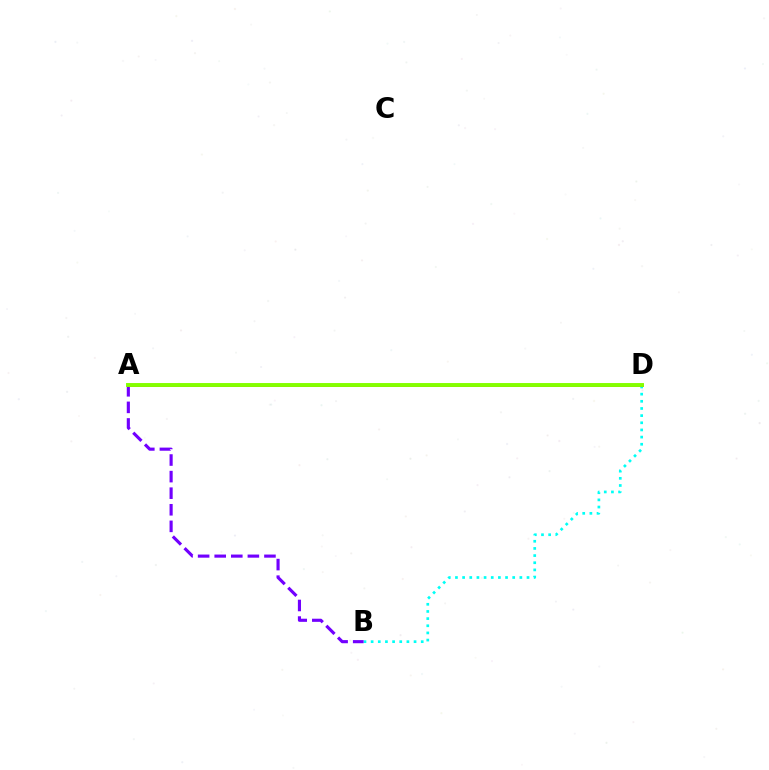{('B', 'D'): [{'color': '#00fff6', 'line_style': 'dotted', 'thickness': 1.94}], ('A', 'B'): [{'color': '#7200ff', 'line_style': 'dashed', 'thickness': 2.25}], ('A', 'D'): [{'color': '#ff0000', 'line_style': 'solid', 'thickness': 1.85}, {'color': '#84ff00', 'line_style': 'solid', 'thickness': 2.82}]}